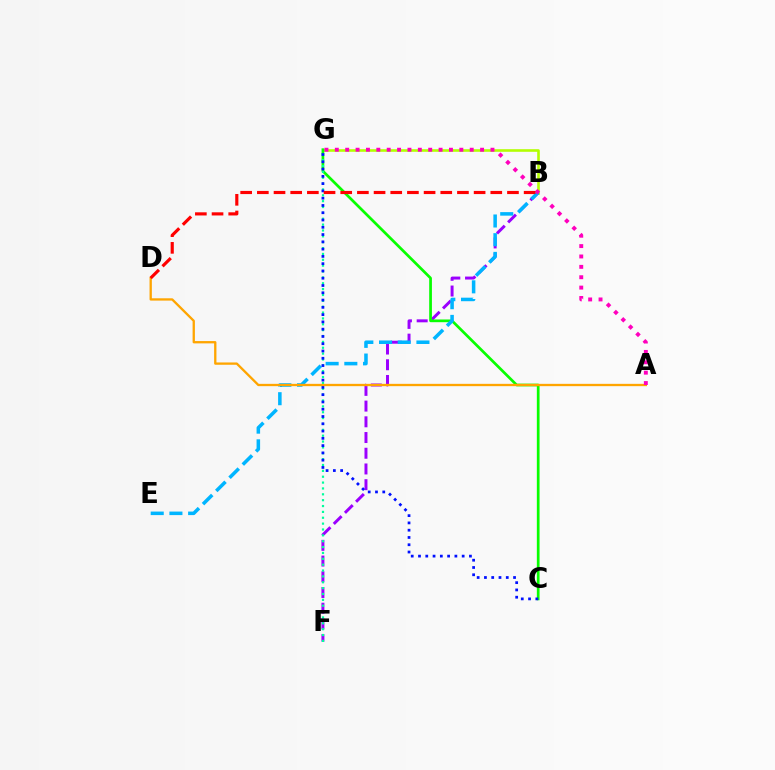{('B', 'G'): [{'color': '#b3ff00', 'line_style': 'solid', 'thickness': 1.87}], ('B', 'F'): [{'color': '#9b00ff', 'line_style': 'dashed', 'thickness': 2.14}], ('C', 'G'): [{'color': '#08ff00', 'line_style': 'solid', 'thickness': 1.96}, {'color': '#0010ff', 'line_style': 'dotted', 'thickness': 1.98}], ('B', 'E'): [{'color': '#00b5ff', 'line_style': 'dashed', 'thickness': 2.54}], ('F', 'G'): [{'color': '#00ff9d', 'line_style': 'dotted', 'thickness': 1.59}], ('A', 'D'): [{'color': '#ffa500', 'line_style': 'solid', 'thickness': 1.66}], ('A', 'G'): [{'color': '#ff00bd', 'line_style': 'dotted', 'thickness': 2.82}], ('B', 'D'): [{'color': '#ff0000', 'line_style': 'dashed', 'thickness': 2.27}]}